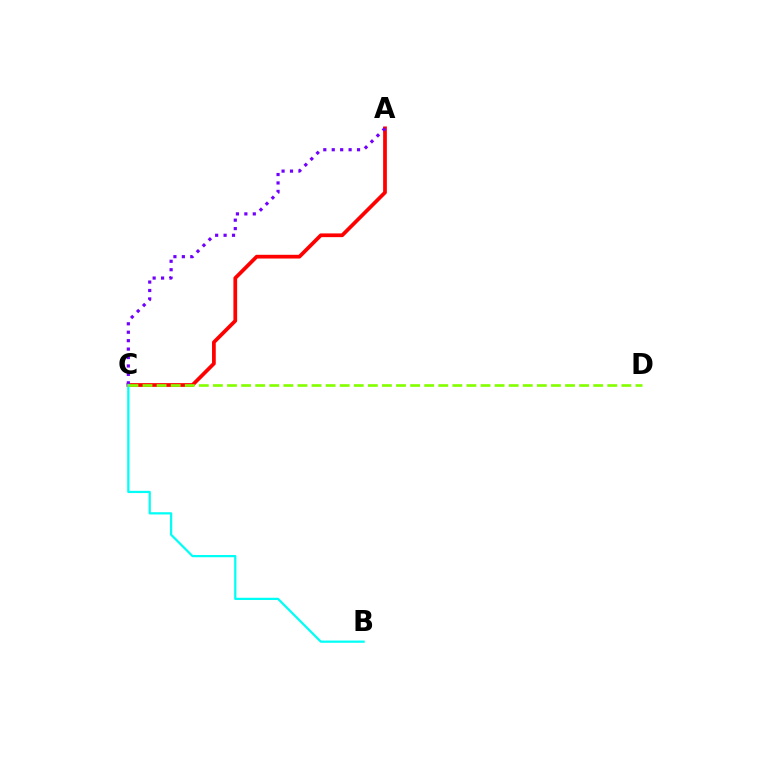{('A', 'C'): [{'color': '#ff0000', 'line_style': 'solid', 'thickness': 2.68}, {'color': '#7200ff', 'line_style': 'dotted', 'thickness': 2.29}], ('B', 'C'): [{'color': '#00fff6', 'line_style': 'solid', 'thickness': 1.61}], ('C', 'D'): [{'color': '#84ff00', 'line_style': 'dashed', 'thickness': 1.91}]}